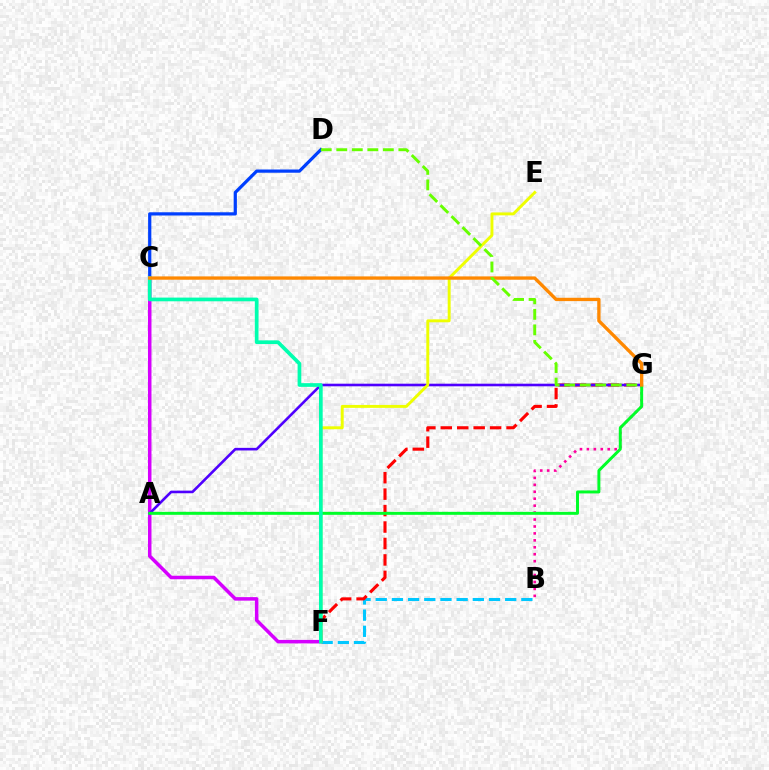{('B', 'F'): [{'color': '#00c7ff', 'line_style': 'dashed', 'thickness': 2.2}], ('C', 'D'): [{'color': '#003fff', 'line_style': 'solid', 'thickness': 2.32}], ('B', 'G'): [{'color': '#ff00a0', 'line_style': 'dotted', 'thickness': 1.89}], ('C', 'F'): [{'color': '#d600ff', 'line_style': 'solid', 'thickness': 2.53}, {'color': '#00ffaf', 'line_style': 'solid', 'thickness': 2.66}], ('F', 'G'): [{'color': '#ff0000', 'line_style': 'dashed', 'thickness': 2.23}], ('A', 'G'): [{'color': '#4f00ff', 'line_style': 'solid', 'thickness': 1.88}, {'color': '#00ff27', 'line_style': 'solid', 'thickness': 2.13}], ('E', 'F'): [{'color': '#eeff00', 'line_style': 'solid', 'thickness': 2.11}], ('C', 'G'): [{'color': '#ff8800', 'line_style': 'solid', 'thickness': 2.39}], ('D', 'G'): [{'color': '#66ff00', 'line_style': 'dashed', 'thickness': 2.11}]}